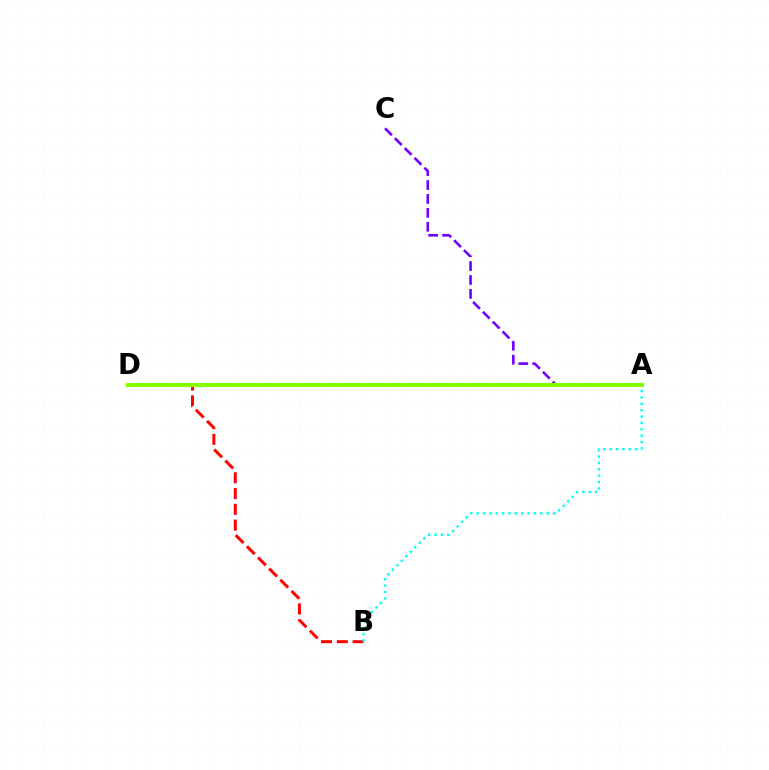{('B', 'D'): [{'color': '#ff0000', 'line_style': 'dashed', 'thickness': 2.14}], ('A', 'B'): [{'color': '#00fff6', 'line_style': 'dotted', 'thickness': 1.73}], ('A', 'C'): [{'color': '#7200ff', 'line_style': 'dashed', 'thickness': 1.89}], ('A', 'D'): [{'color': '#84ff00', 'line_style': 'solid', 'thickness': 2.97}]}